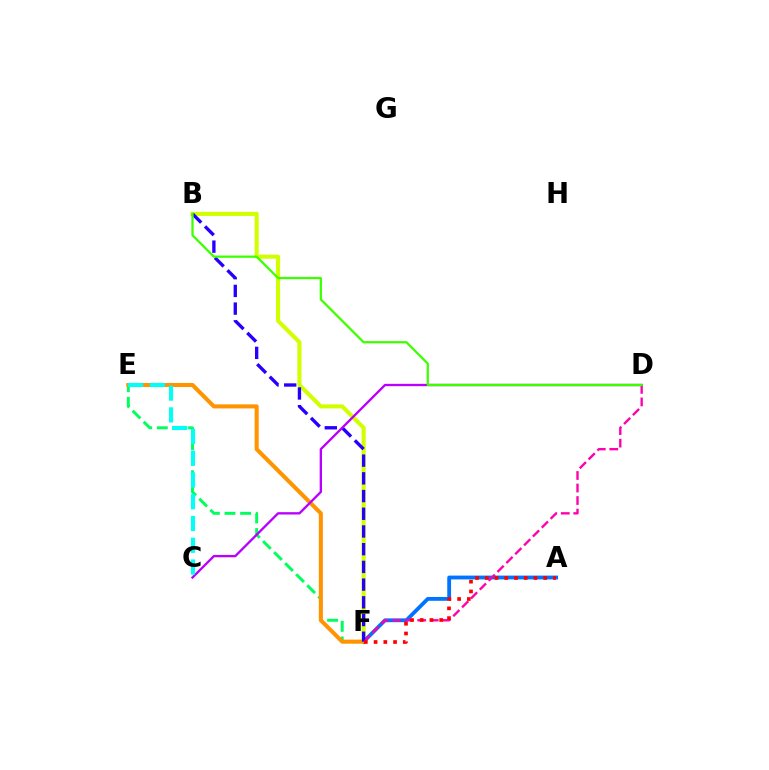{('B', 'F'): [{'color': '#d1ff00', 'line_style': 'solid', 'thickness': 2.93}, {'color': '#2500ff', 'line_style': 'dashed', 'thickness': 2.41}], ('A', 'F'): [{'color': '#0074ff', 'line_style': 'solid', 'thickness': 2.76}, {'color': '#ff0000', 'line_style': 'dotted', 'thickness': 2.64}], ('D', 'F'): [{'color': '#ff00ac', 'line_style': 'dashed', 'thickness': 1.7}], ('E', 'F'): [{'color': '#00ff5c', 'line_style': 'dashed', 'thickness': 2.12}, {'color': '#ff9400', 'line_style': 'solid', 'thickness': 2.92}], ('C', 'D'): [{'color': '#b900ff', 'line_style': 'solid', 'thickness': 1.68}], ('B', 'D'): [{'color': '#3dff00', 'line_style': 'solid', 'thickness': 1.62}], ('C', 'E'): [{'color': '#00fff6', 'line_style': 'dashed', 'thickness': 2.96}]}